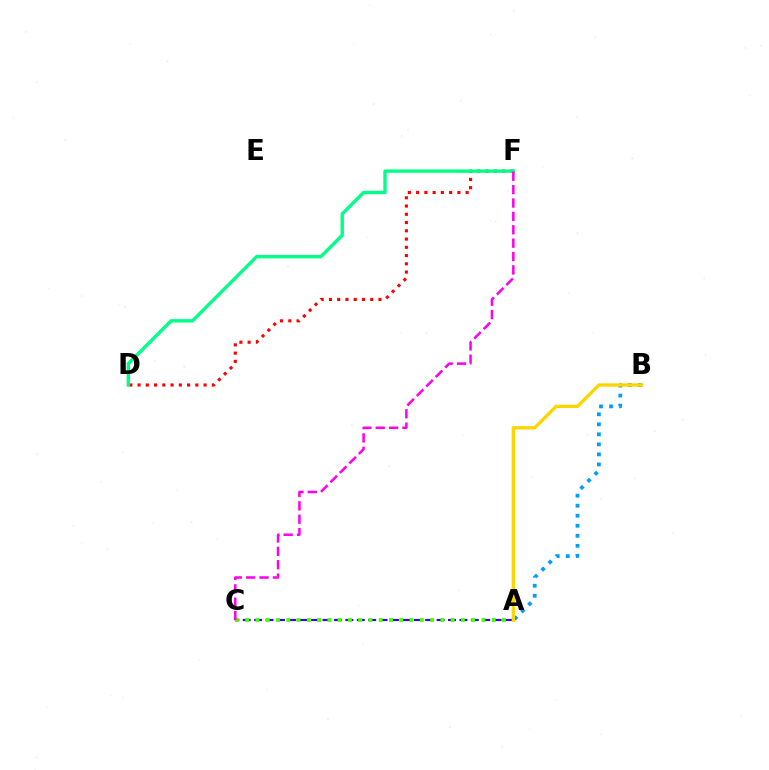{('D', 'F'): [{'color': '#ff0000', 'line_style': 'dotted', 'thickness': 2.24}, {'color': '#00ff86', 'line_style': 'solid', 'thickness': 2.43}], ('A', 'B'): [{'color': '#009eff', 'line_style': 'dotted', 'thickness': 2.72}, {'color': '#ffd500', 'line_style': 'solid', 'thickness': 2.4}], ('A', 'C'): [{'color': '#3700ff', 'line_style': 'dashed', 'thickness': 1.55}, {'color': '#4fff00', 'line_style': 'dotted', 'thickness': 2.79}], ('C', 'F'): [{'color': '#ff00ed', 'line_style': 'dashed', 'thickness': 1.82}]}